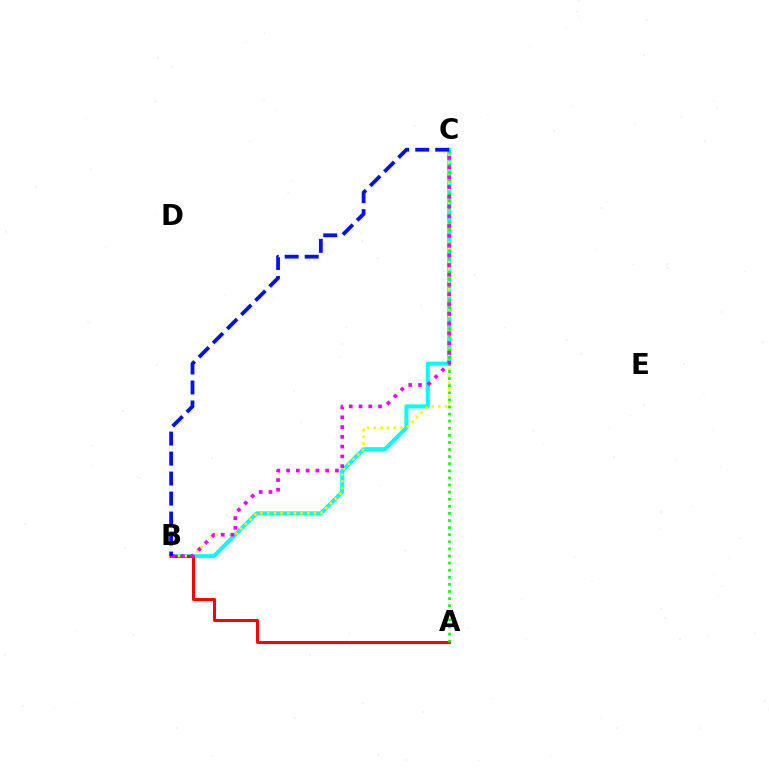{('B', 'C'): [{'color': '#00fff6', 'line_style': 'solid', 'thickness': 2.86}, {'color': '#fcf500', 'line_style': 'dotted', 'thickness': 1.81}, {'color': '#ee00ff', 'line_style': 'dotted', 'thickness': 2.65}, {'color': '#0010ff', 'line_style': 'dashed', 'thickness': 2.72}], ('A', 'B'): [{'color': '#ff0000', 'line_style': 'solid', 'thickness': 2.16}], ('A', 'C'): [{'color': '#08ff00', 'line_style': 'dotted', 'thickness': 1.93}]}